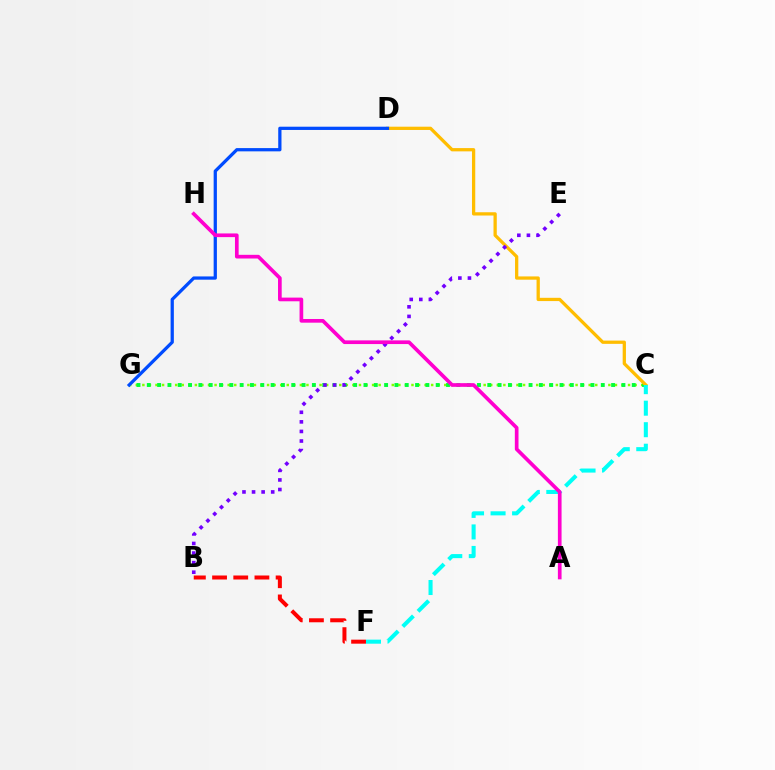{('C', 'G'): [{'color': '#84ff00', 'line_style': 'dotted', 'thickness': 1.78}, {'color': '#00ff39', 'line_style': 'dotted', 'thickness': 2.8}], ('B', 'F'): [{'color': '#ff0000', 'line_style': 'dashed', 'thickness': 2.88}], ('C', 'D'): [{'color': '#ffbd00', 'line_style': 'solid', 'thickness': 2.35}], ('D', 'G'): [{'color': '#004bff', 'line_style': 'solid', 'thickness': 2.34}], ('B', 'E'): [{'color': '#7200ff', 'line_style': 'dotted', 'thickness': 2.6}], ('C', 'F'): [{'color': '#00fff6', 'line_style': 'dashed', 'thickness': 2.92}], ('A', 'H'): [{'color': '#ff00cf', 'line_style': 'solid', 'thickness': 2.65}]}